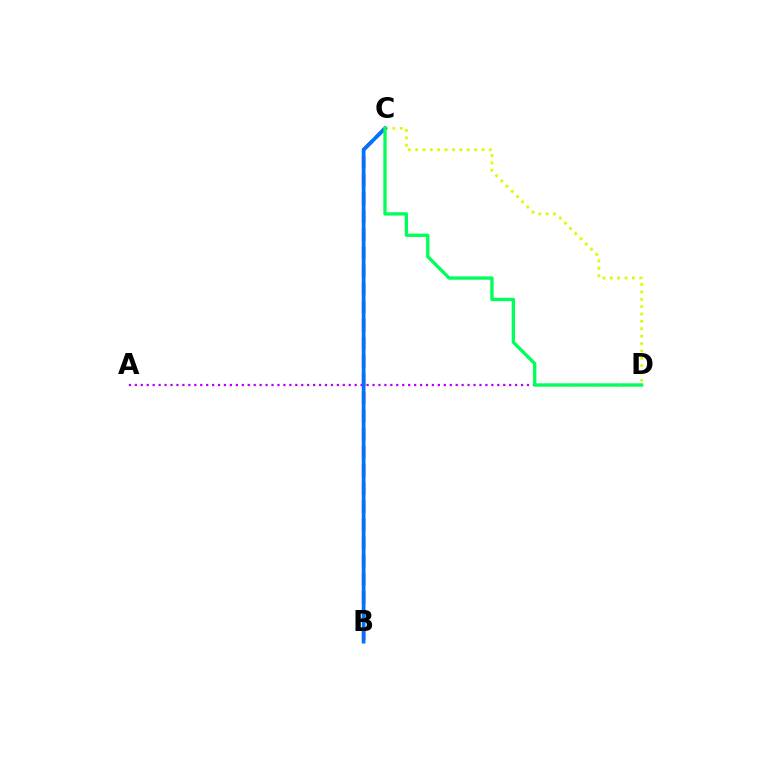{('B', 'C'): [{'color': '#ff0000', 'line_style': 'dashed', 'thickness': 2.46}, {'color': '#0074ff', 'line_style': 'solid', 'thickness': 2.67}], ('A', 'D'): [{'color': '#b900ff', 'line_style': 'dotted', 'thickness': 1.61}], ('C', 'D'): [{'color': '#d1ff00', 'line_style': 'dotted', 'thickness': 2.0}, {'color': '#00ff5c', 'line_style': 'solid', 'thickness': 2.4}]}